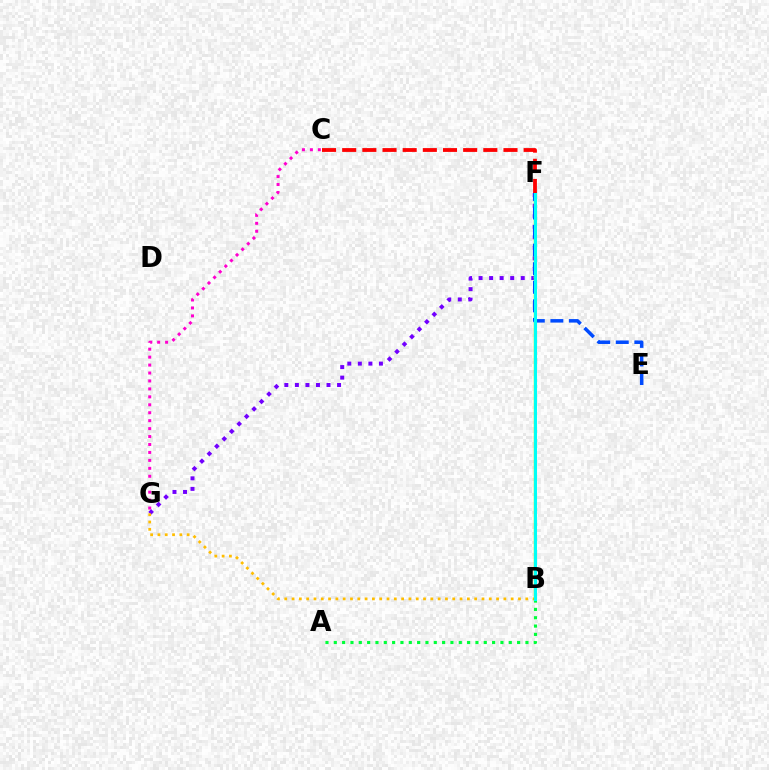{('C', 'G'): [{'color': '#ff00cf', 'line_style': 'dotted', 'thickness': 2.16}], ('F', 'G'): [{'color': '#7200ff', 'line_style': 'dotted', 'thickness': 2.86}], ('B', 'G'): [{'color': '#ffbd00', 'line_style': 'dotted', 'thickness': 1.98}], ('B', 'F'): [{'color': '#84ff00', 'line_style': 'solid', 'thickness': 1.72}, {'color': '#00fff6', 'line_style': 'solid', 'thickness': 2.2}], ('A', 'B'): [{'color': '#00ff39', 'line_style': 'dotted', 'thickness': 2.26}], ('E', 'F'): [{'color': '#004bff', 'line_style': 'dashed', 'thickness': 2.52}], ('C', 'F'): [{'color': '#ff0000', 'line_style': 'dashed', 'thickness': 2.74}]}